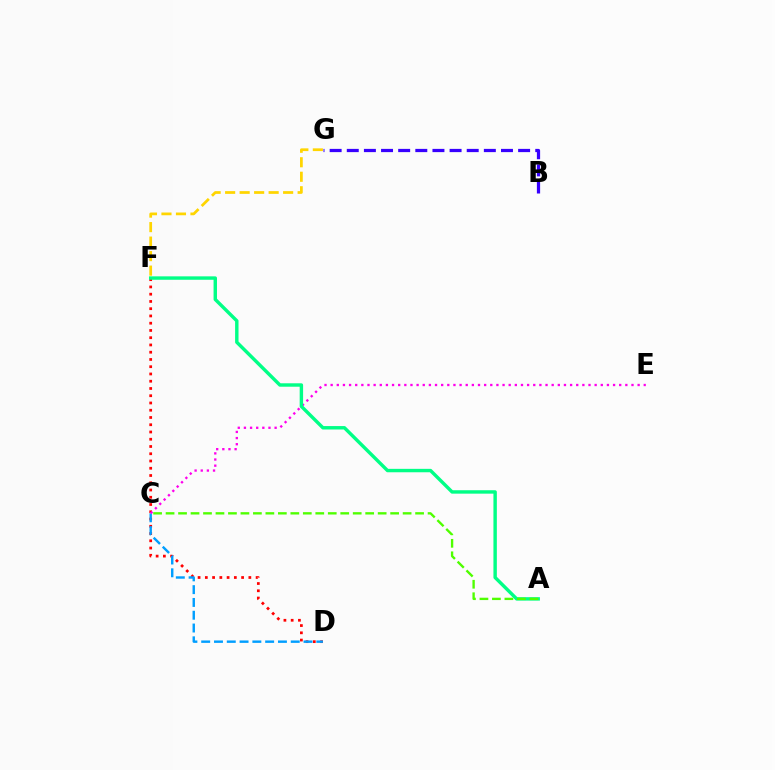{('D', 'F'): [{'color': '#ff0000', 'line_style': 'dotted', 'thickness': 1.97}], ('C', 'D'): [{'color': '#009eff', 'line_style': 'dashed', 'thickness': 1.74}], ('B', 'G'): [{'color': '#3700ff', 'line_style': 'dashed', 'thickness': 2.33}], ('C', 'E'): [{'color': '#ff00ed', 'line_style': 'dotted', 'thickness': 1.67}], ('A', 'F'): [{'color': '#00ff86', 'line_style': 'solid', 'thickness': 2.46}], ('F', 'G'): [{'color': '#ffd500', 'line_style': 'dashed', 'thickness': 1.97}], ('A', 'C'): [{'color': '#4fff00', 'line_style': 'dashed', 'thickness': 1.69}]}